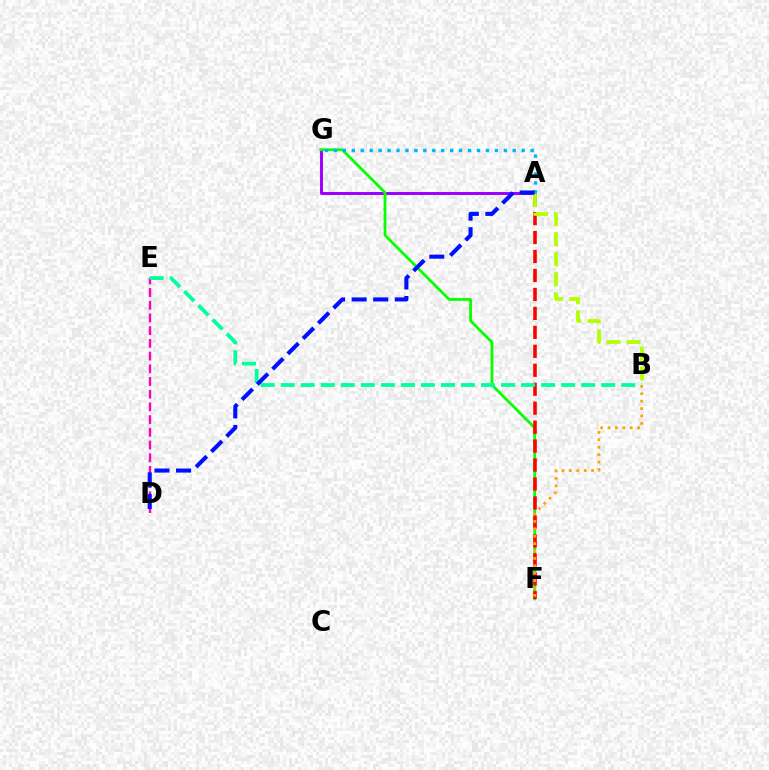{('A', 'G'): [{'color': '#9b00ff', 'line_style': 'solid', 'thickness': 2.13}, {'color': '#00b5ff', 'line_style': 'dotted', 'thickness': 2.43}], ('F', 'G'): [{'color': '#08ff00', 'line_style': 'solid', 'thickness': 2.0}], ('D', 'E'): [{'color': '#ff00bd', 'line_style': 'dashed', 'thickness': 1.73}], ('A', 'F'): [{'color': '#ff0000', 'line_style': 'dashed', 'thickness': 2.58}], ('B', 'F'): [{'color': '#ffa500', 'line_style': 'dotted', 'thickness': 2.01}], ('A', 'B'): [{'color': '#b3ff00', 'line_style': 'dashed', 'thickness': 2.72}], ('B', 'E'): [{'color': '#00ff9d', 'line_style': 'dashed', 'thickness': 2.72}], ('A', 'D'): [{'color': '#0010ff', 'line_style': 'dashed', 'thickness': 2.93}]}